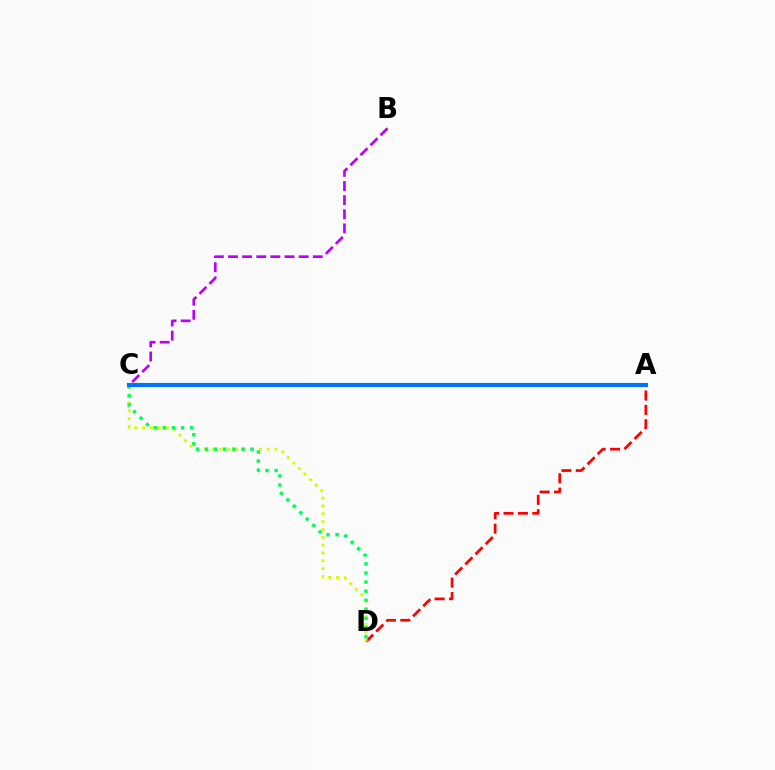{('A', 'D'): [{'color': '#ff0000', 'line_style': 'dashed', 'thickness': 1.95}], ('C', 'D'): [{'color': '#d1ff00', 'line_style': 'dotted', 'thickness': 2.13}, {'color': '#00ff5c', 'line_style': 'dotted', 'thickness': 2.47}], ('A', 'C'): [{'color': '#0074ff', 'line_style': 'solid', 'thickness': 2.98}], ('B', 'C'): [{'color': '#b900ff', 'line_style': 'dashed', 'thickness': 1.92}]}